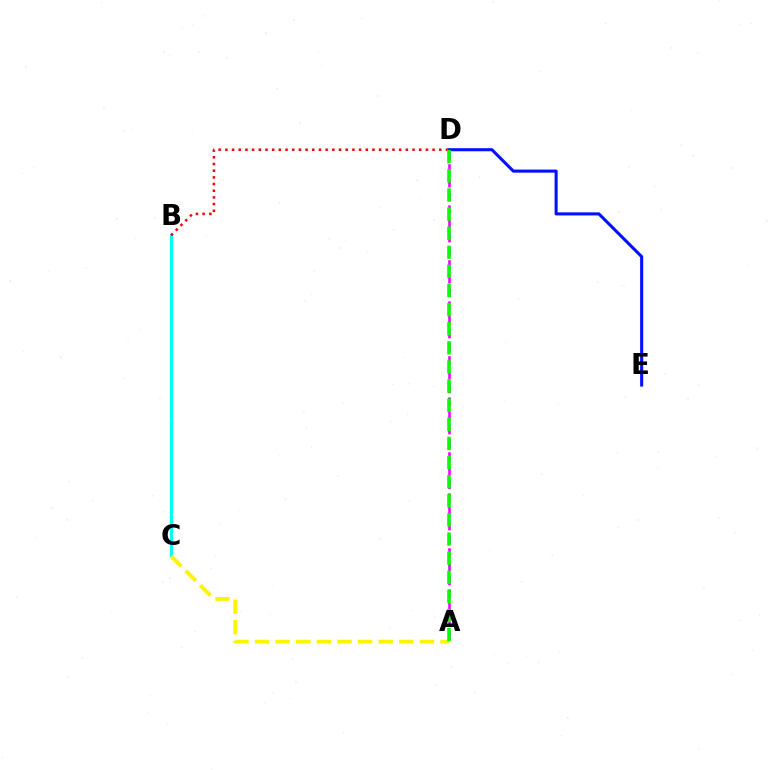{('D', 'E'): [{'color': '#0010ff', 'line_style': 'solid', 'thickness': 2.21}], ('A', 'D'): [{'color': '#ee00ff', 'line_style': 'dashed', 'thickness': 1.86}, {'color': '#08ff00', 'line_style': 'dashed', 'thickness': 2.6}], ('B', 'C'): [{'color': '#00fff6', 'line_style': 'solid', 'thickness': 2.22}], ('A', 'C'): [{'color': '#fcf500', 'line_style': 'dashed', 'thickness': 2.8}], ('B', 'D'): [{'color': '#ff0000', 'line_style': 'dotted', 'thickness': 1.82}]}